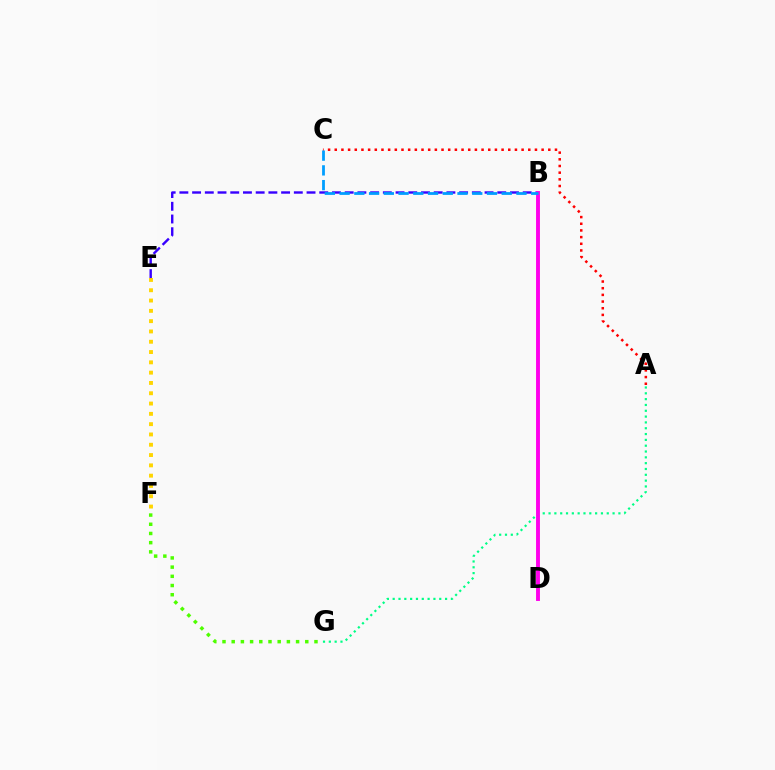{('E', 'F'): [{'color': '#ffd500', 'line_style': 'dotted', 'thickness': 2.8}], ('B', 'E'): [{'color': '#3700ff', 'line_style': 'dashed', 'thickness': 1.73}], ('A', 'G'): [{'color': '#00ff86', 'line_style': 'dotted', 'thickness': 1.58}], ('B', 'D'): [{'color': '#ff00ed', 'line_style': 'solid', 'thickness': 2.8}], ('F', 'G'): [{'color': '#4fff00', 'line_style': 'dotted', 'thickness': 2.5}], ('A', 'C'): [{'color': '#ff0000', 'line_style': 'dotted', 'thickness': 1.81}], ('B', 'C'): [{'color': '#009eff', 'line_style': 'dashed', 'thickness': 2.0}]}